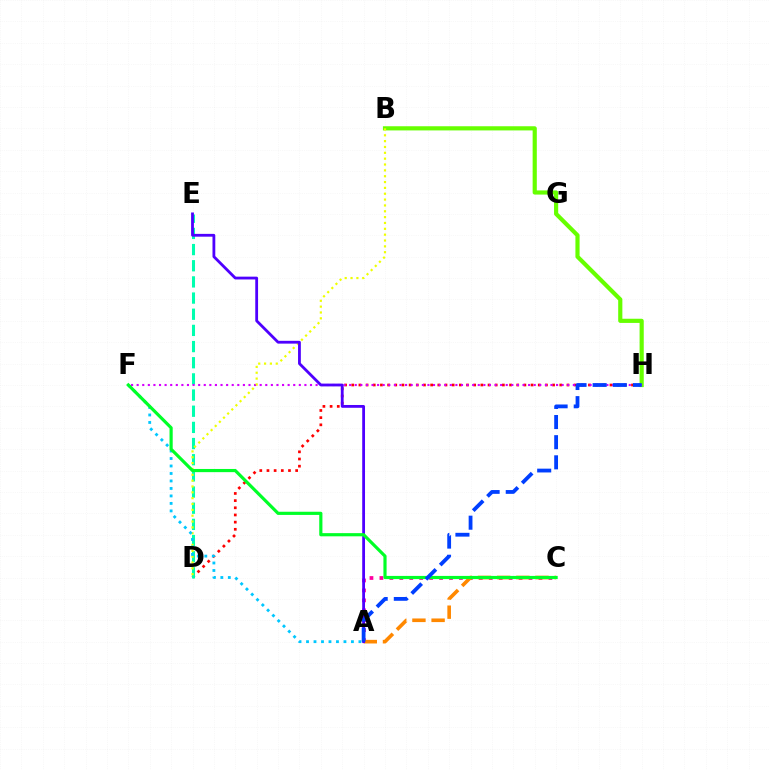{('D', 'H'): [{'color': '#ff0000', 'line_style': 'dotted', 'thickness': 1.95}], ('B', 'H'): [{'color': '#66ff00', 'line_style': 'solid', 'thickness': 3.0}], ('D', 'E'): [{'color': '#00ffaf', 'line_style': 'dashed', 'thickness': 2.2}], ('F', 'H'): [{'color': '#d600ff', 'line_style': 'dotted', 'thickness': 1.52}], ('A', 'C'): [{'color': '#ff00a0', 'line_style': 'dotted', 'thickness': 2.7}, {'color': '#ff8800', 'line_style': 'dashed', 'thickness': 2.6}], ('B', 'D'): [{'color': '#eeff00', 'line_style': 'dotted', 'thickness': 1.59}], ('A', 'F'): [{'color': '#00c7ff', 'line_style': 'dotted', 'thickness': 2.03}], ('A', 'E'): [{'color': '#4f00ff', 'line_style': 'solid', 'thickness': 2.02}], ('C', 'F'): [{'color': '#00ff27', 'line_style': 'solid', 'thickness': 2.29}], ('A', 'H'): [{'color': '#003fff', 'line_style': 'dashed', 'thickness': 2.74}]}